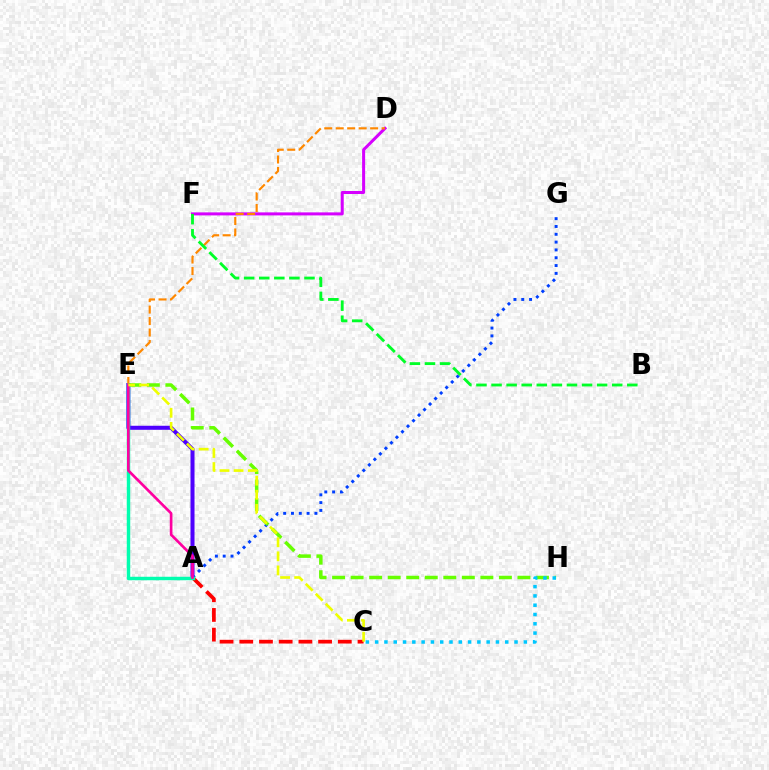{('A', 'E'): [{'color': '#4f00ff', 'line_style': 'solid', 'thickness': 2.9}, {'color': '#00ffaf', 'line_style': 'solid', 'thickness': 2.49}, {'color': '#ff00a0', 'line_style': 'solid', 'thickness': 1.92}], ('A', 'C'): [{'color': '#ff0000', 'line_style': 'dashed', 'thickness': 2.68}], ('D', 'F'): [{'color': '#d600ff', 'line_style': 'solid', 'thickness': 2.18}], ('D', 'E'): [{'color': '#ff8800', 'line_style': 'dashed', 'thickness': 1.56}], ('A', 'G'): [{'color': '#003fff', 'line_style': 'dotted', 'thickness': 2.12}], ('E', 'H'): [{'color': '#66ff00', 'line_style': 'dashed', 'thickness': 2.52}], ('C', 'H'): [{'color': '#00c7ff', 'line_style': 'dotted', 'thickness': 2.52}], ('C', 'E'): [{'color': '#eeff00', 'line_style': 'dashed', 'thickness': 1.91}], ('B', 'F'): [{'color': '#00ff27', 'line_style': 'dashed', 'thickness': 2.05}]}